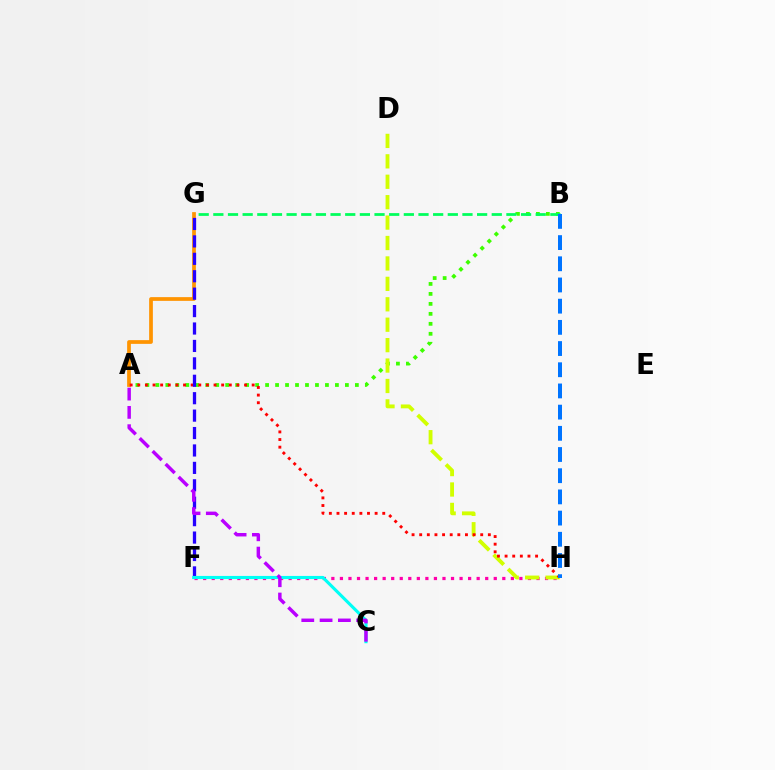{('A', 'B'): [{'color': '#3dff00', 'line_style': 'dotted', 'thickness': 2.71}], ('F', 'H'): [{'color': '#ff00ac', 'line_style': 'dotted', 'thickness': 2.32}], ('A', 'G'): [{'color': '#ff9400', 'line_style': 'solid', 'thickness': 2.68}], ('D', 'H'): [{'color': '#d1ff00', 'line_style': 'dashed', 'thickness': 2.77}], ('A', 'H'): [{'color': '#ff0000', 'line_style': 'dotted', 'thickness': 2.07}], ('B', 'G'): [{'color': '#00ff5c', 'line_style': 'dashed', 'thickness': 1.99}], ('F', 'G'): [{'color': '#2500ff', 'line_style': 'dashed', 'thickness': 2.37}], ('C', 'F'): [{'color': '#00fff6', 'line_style': 'solid', 'thickness': 2.25}], ('B', 'H'): [{'color': '#0074ff', 'line_style': 'dashed', 'thickness': 2.88}], ('A', 'C'): [{'color': '#b900ff', 'line_style': 'dashed', 'thickness': 2.49}]}